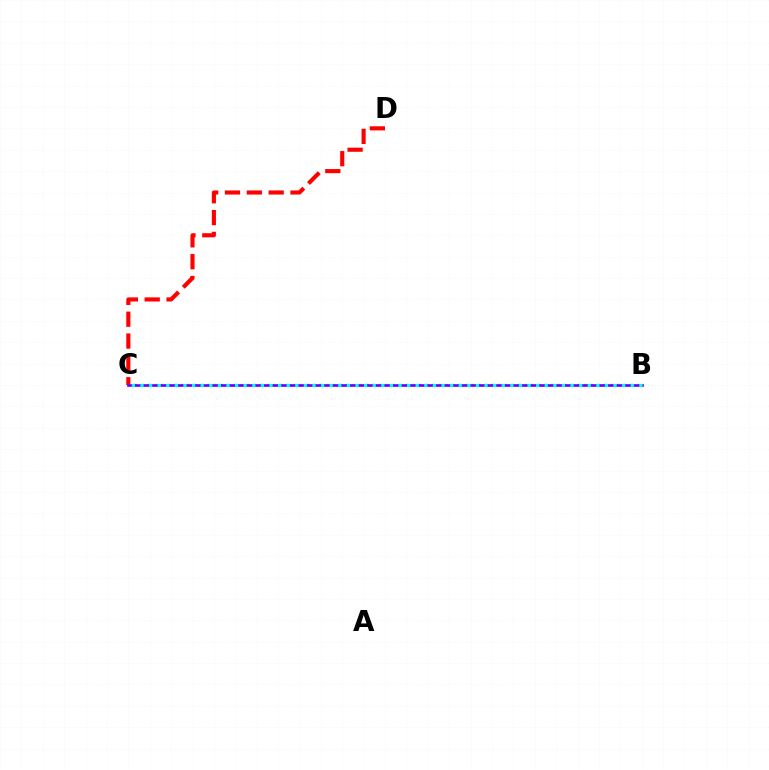{('B', 'C'): [{'color': '#84ff00', 'line_style': 'dotted', 'thickness': 1.8}, {'color': '#7200ff', 'line_style': 'solid', 'thickness': 1.95}, {'color': '#00fff6', 'line_style': 'dotted', 'thickness': 2.34}], ('C', 'D'): [{'color': '#ff0000', 'line_style': 'dashed', 'thickness': 2.97}]}